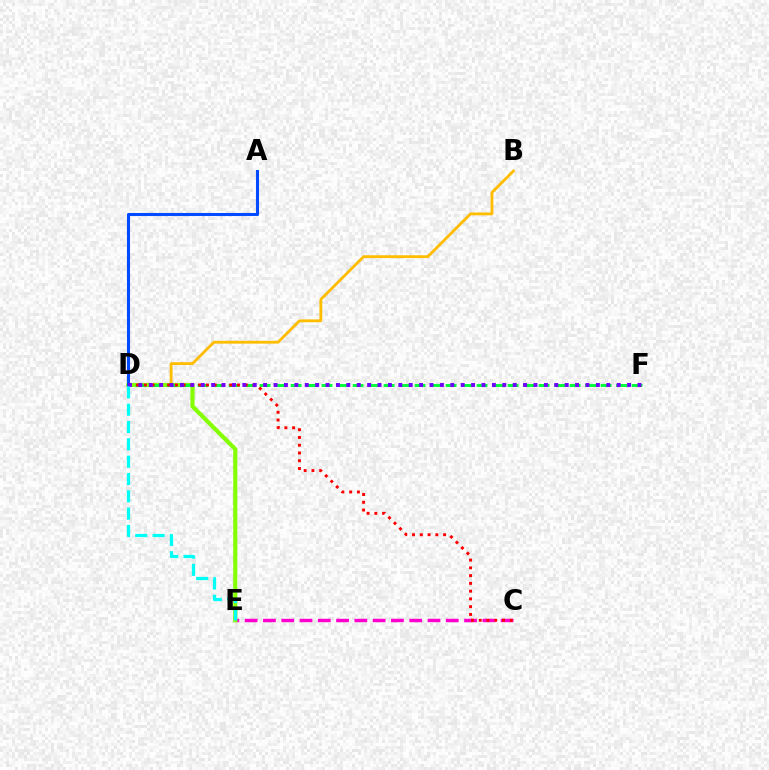{('C', 'E'): [{'color': '#ff00cf', 'line_style': 'dashed', 'thickness': 2.48}], ('B', 'D'): [{'color': '#ffbd00', 'line_style': 'solid', 'thickness': 2.04}], ('D', 'E'): [{'color': '#84ff00', 'line_style': 'solid', 'thickness': 2.99}, {'color': '#00fff6', 'line_style': 'dashed', 'thickness': 2.35}], ('D', 'F'): [{'color': '#00ff39', 'line_style': 'dashed', 'thickness': 2.11}, {'color': '#7200ff', 'line_style': 'dotted', 'thickness': 2.83}], ('A', 'D'): [{'color': '#004bff', 'line_style': 'solid', 'thickness': 2.21}], ('C', 'D'): [{'color': '#ff0000', 'line_style': 'dotted', 'thickness': 2.11}]}